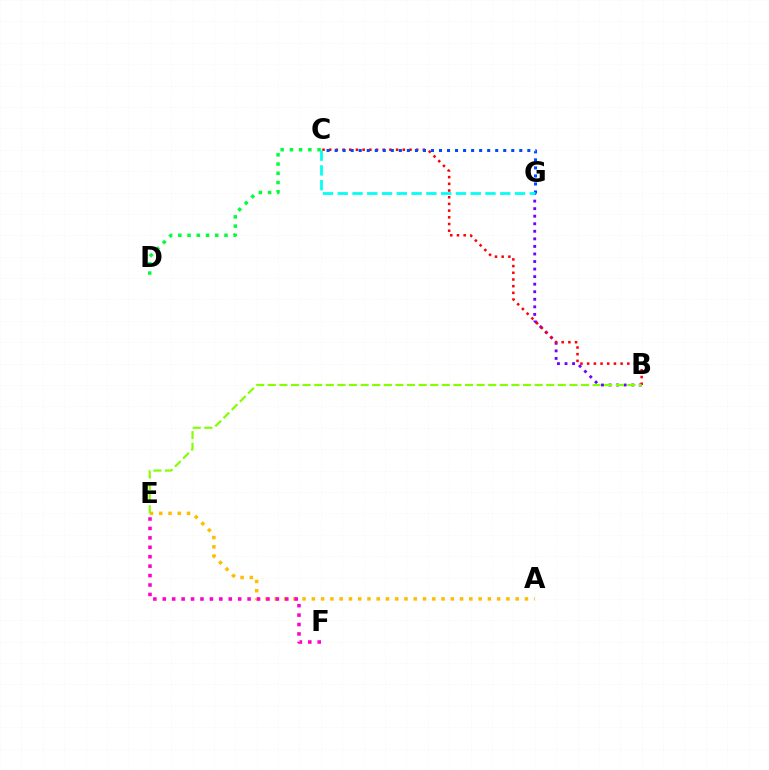{('B', 'G'): [{'color': '#7200ff', 'line_style': 'dotted', 'thickness': 2.05}], ('B', 'C'): [{'color': '#ff0000', 'line_style': 'dotted', 'thickness': 1.82}], ('A', 'E'): [{'color': '#ffbd00', 'line_style': 'dotted', 'thickness': 2.52}], ('C', 'G'): [{'color': '#004bff', 'line_style': 'dotted', 'thickness': 2.18}, {'color': '#00fff6', 'line_style': 'dashed', 'thickness': 2.01}], ('B', 'E'): [{'color': '#84ff00', 'line_style': 'dashed', 'thickness': 1.58}], ('C', 'D'): [{'color': '#00ff39', 'line_style': 'dotted', 'thickness': 2.51}], ('E', 'F'): [{'color': '#ff00cf', 'line_style': 'dotted', 'thickness': 2.56}]}